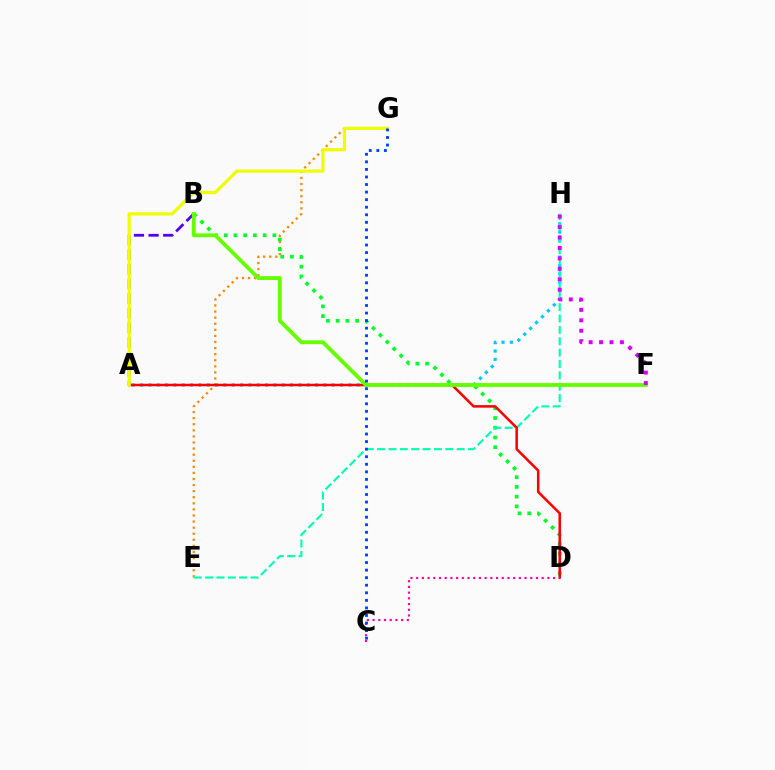{('A', 'H'): [{'color': '#00c7ff', 'line_style': 'dotted', 'thickness': 2.26}], ('E', 'G'): [{'color': '#ff8800', 'line_style': 'dotted', 'thickness': 1.65}], ('A', 'B'): [{'color': '#4f00ff', 'line_style': 'dashed', 'thickness': 1.99}], ('B', 'D'): [{'color': '#00ff27', 'line_style': 'dotted', 'thickness': 2.64}], ('E', 'H'): [{'color': '#00ffaf', 'line_style': 'dashed', 'thickness': 1.54}], ('A', 'D'): [{'color': '#ff0000', 'line_style': 'solid', 'thickness': 1.83}], ('B', 'F'): [{'color': '#66ff00', 'line_style': 'solid', 'thickness': 2.77}], ('F', 'H'): [{'color': '#d600ff', 'line_style': 'dotted', 'thickness': 2.83}], ('A', 'G'): [{'color': '#eeff00', 'line_style': 'solid', 'thickness': 2.31}], ('C', 'D'): [{'color': '#ff00a0', 'line_style': 'dotted', 'thickness': 1.55}], ('C', 'G'): [{'color': '#003fff', 'line_style': 'dotted', 'thickness': 2.05}]}